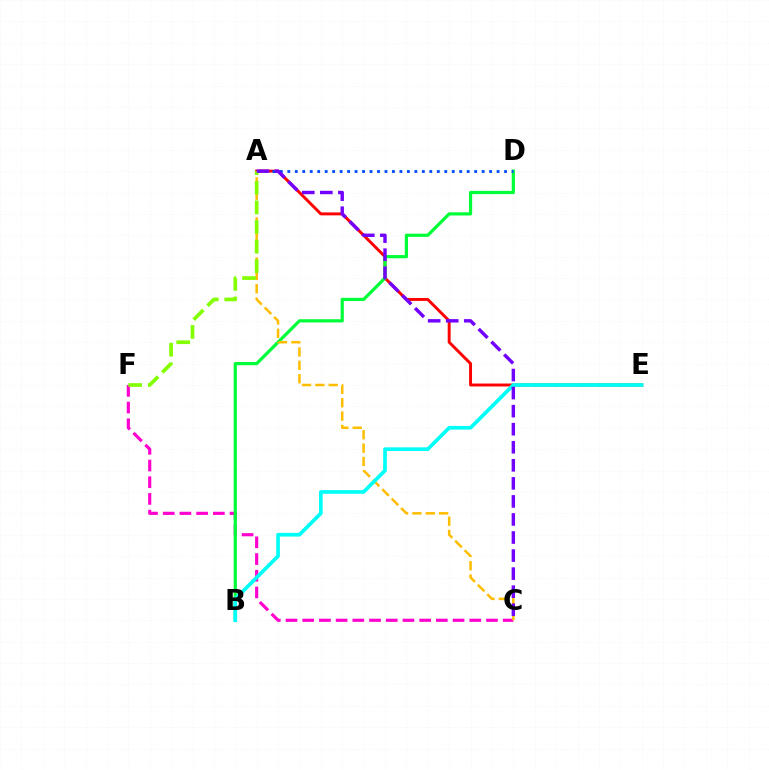{('A', 'E'): [{'color': '#ff0000', 'line_style': 'solid', 'thickness': 2.11}], ('C', 'F'): [{'color': '#ff00cf', 'line_style': 'dashed', 'thickness': 2.27}], ('B', 'D'): [{'color': '#00ff39', 'line_style': 'solid', 'thickness': 2.31}], ('A', 'C'): [{'color': '#ffbd00', 'line_style': 'dashed', 'thickness': 1.81}, {'color': '#7200ff', 'line_style': 'dashed', 'thickness': 2.45}], ('A', 'D'): [{'color': '#004bff', 'line_style': 'dotted', 'thickness': 2.03}], ('B', 'E'): [{'color': '#00fff6', 'line_style': 'solid', 'thickness': 2.66}], ('A', 'F'): [{'color': '#84ff00', 'line_style': 'dashed', 'thickness': 2.66}]}